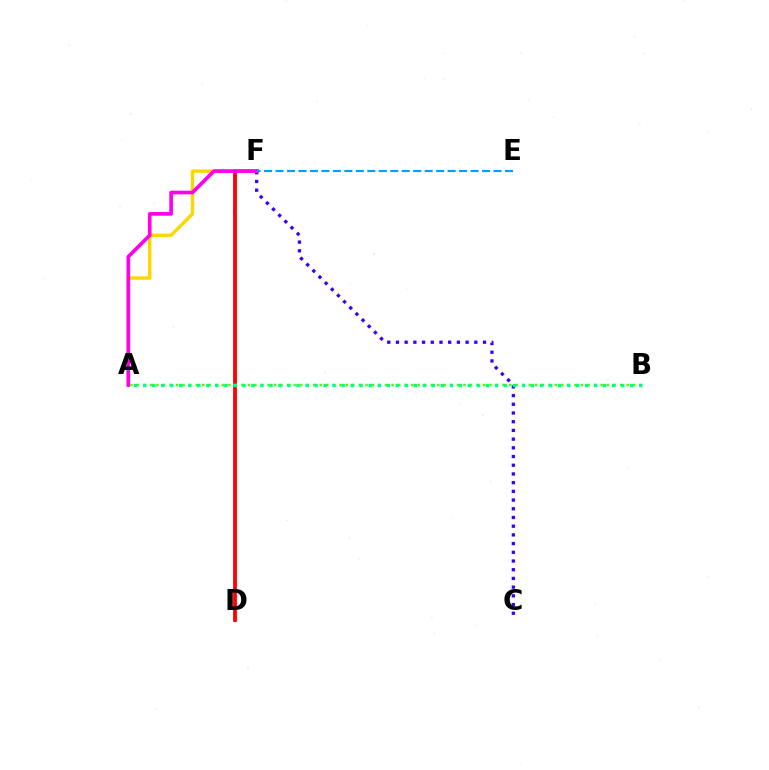{('C', 'F'): [{'color': '#3700ff', 'line_style': 'dotted', 'thickness': 2.37}], ('D', 'F'): [{'color': '#ff0000', 'line_style': 'solid', 'thickness': 2.72}], ('A', 'F'): [{'color': '#ffd500', 'line_style': 'solid', 'thickness': 2.42}, {'color': '#ff00ed', 'line_style': 'solid', 'thickness': 2.64}], ('E', 'F'): [{'color': '#009eff', 'line_style': 'dashed', 'thickness': 1.56}], ('A', 'B'): [{'color': '#4fff00', 'line_style': 'dotted', 'thickness': 1.77}, {'color': '#00ff86', 'line_style': 'dotted', 'thickness': 2.45}]}